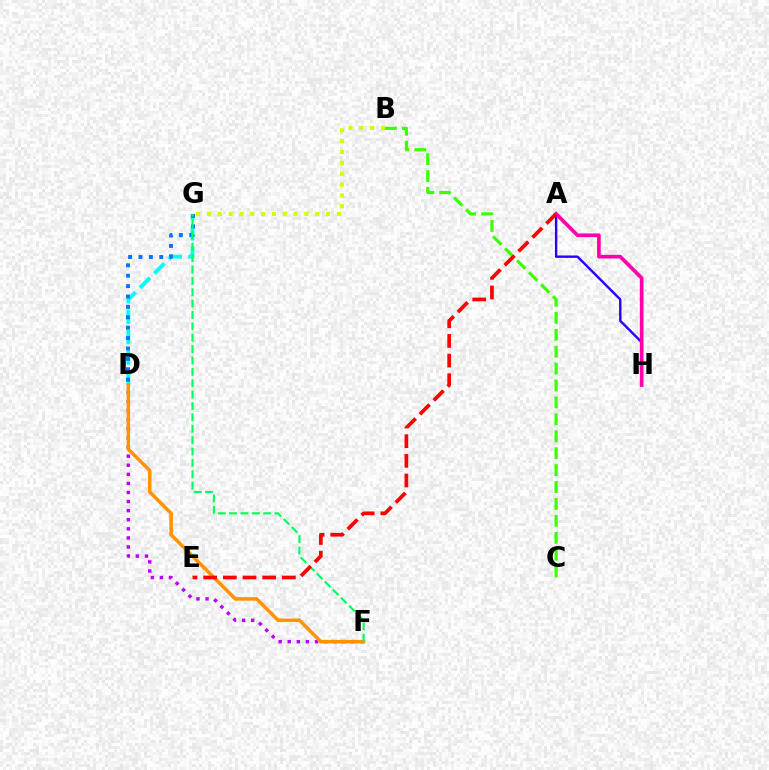{('D', 'G'): [{'color': '#00fff6', 'line_style': 'dashed', 'thickness': 2.77}, {'color': '#0074ff', 'line_style': 'dotted', 'thickness': 2.82}], ('A', 'H'): [{'color': '#2500ff', 'line_style': 'solid', 'thickness': 1.72}, {'color': '#ff00ac', 'line_style': 'solid', 'thickness': 2.64}], ('D', 'F'): [{'color': '#b900ff', 'line_style': 'dotted', 'thickness': 2.47}, {'color': '#ff9400', 'line_style': 'solid', 'thickness': 2.53}], ('B', 'G'): [{'color': '#d1ff00', 'line_style': 'dotted', 'thickness': 2.94}], ('F', 'G'): [{'color': '#00ff5c', 'line_style': 'dashed', 'thickness': 1.55}], ('B', 'C'): [{'color': '#3dff00', 'line_style': 'dashed', 'thickness': 2.3}], ('A', 'E'): [{'color': '#ff0000', 'line_style': 'dashed', 'thickness': 2.67}]}